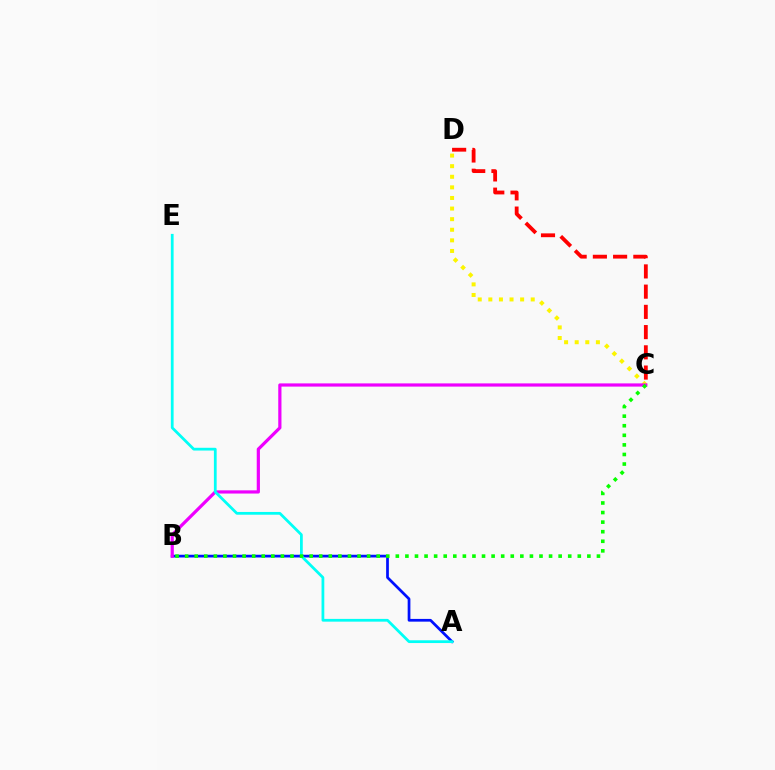{('A', 'B'): [{'color': '#0010ff', 'line_style': 'solid', 'thickness': 1.97}], ('C', 'D'): [{'color': '#fcf500', 'line_style': 'dotted', 'thickness': 2.88}, {'color': '#ff0000', 'line_style': 'dashed', 'thickness': 2.75}], ('B', 'C'): [{'color': '#ee00ff', 'line_style': 'solid', 'thickness': 2.31}, {'color': '#08ff00', 'line_style': 'dotted', 'thickness': 2.6}], ('A', 'E'): [{'color': '#00fff6', 'line_style': 'solid', 'thickness': 1.99}]}